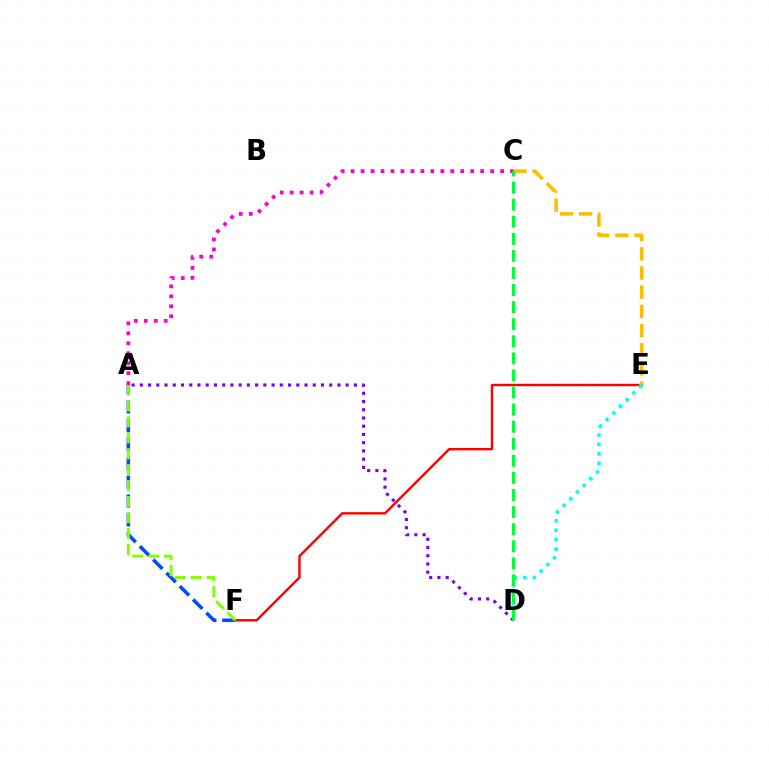{('A', 'D'): [{'color': '#7200ff', 'line_style': 'dotted', 'thickness': 2.24}], ('A', 'F'): [{'color': '#004bff', 'line_style': 'dashed', 'thickness': 2.56}, {'color': '#84ff00', 'line_style': 'dashed', 'thickness': 2.17}], ('E', 'F'): [{'color': '#ff0000', 'line_style': 'solid', 'thickness': 1.73}], ('C', 'E'): [{'color': '#ffbd00', 'line_style': 'dashed', 'thickness': 2.61}], ('D', 'E'): [{'color': '#00fff6', 'line_style': 'dotted', 'thickness': 2.56}], ('A', 'C'): [{'color': '#ff00cf', 'line_style': 'dotted', 'thickness': 2.71}], ('C', 'D'): [{'color': '#00ff39', 'line_style': 'dashed', 'thickness': 2.32}]}